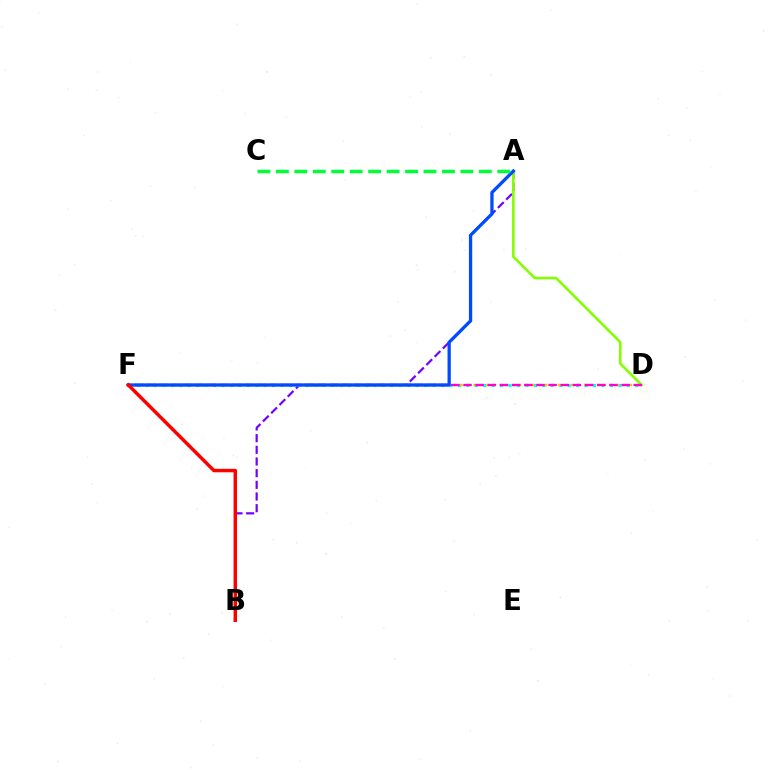{('A', 'B'): [{'color': '#7200ff', 'line_style': 'dashed', 'thickness': 1.59}], ('D', 'F'): [{'color': '#00fff6', 'line_style': 'dotted', 'thickness': 2.29}, {'color': '#ffbd00', 'line_style': 'dotted', 'thickness': 1.77}, {'color': '#ff00cf', 'line_style': 'dashed', 'thickness': 1.65}], ('A', 'D'): [{'color': '#84ff00', 'line_style': 'solid', 'thickness': 1.87}], ('A', 'F'): [{'color': '#004bff', 'line_style': 'solid', 'thickness': 2.36}], ('B', 'F'): [{'color': '#ff0000', 'line_style': 'solid', 'thickness': 2.49}], ('A', 'C'): [{'color': '#00ff39', 'line_style': 'dashed', 'thickness': 2.51}]}